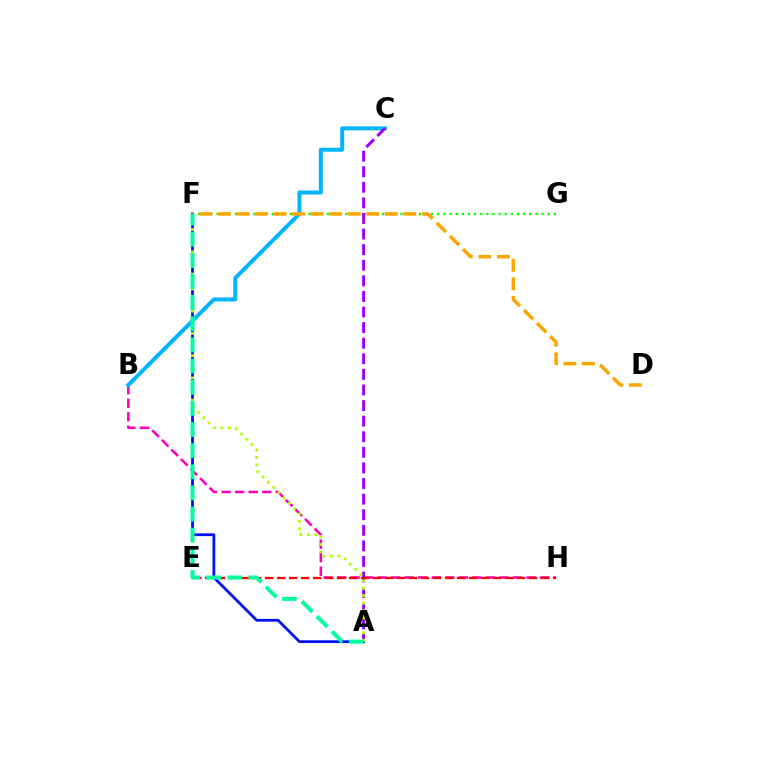{('B', 'H'): [{'color': '#ff00bd', 'line_style': 'dashed', 'thickness': 1.84}], ('F', 'G'): [{'color': '#08ff00', 'line_style': 'dotted', 'thickness': 1.67}], ('B', 'C'): [{'color': '#00b5ff', 'line_style': 'solid', 'thickness': 2.86}], ('A', 'F'): [{'color': '#0010ff', 'line_style': 'solid', 'thickness': 1.98}, {'color': '#b3ff00', 'line_style': 'dotted', 'thickness': 2.02}, {'color': '#00ff9d', 'line_style': 'dashed', 'thickness': 2.87}], ('A', 'C'): [{'color': '#9b00ff', 'line_style': 'dashed', 'thickness': 2.12}], ('E', 'H'): [{'color': '#ff0000', 'line_style': 'dashed', 'thickness': 1.63}], ('D', 'F'): [{'color': '#ffa500', 'line_style': 'dashed', 'thickness': 2.52}]}